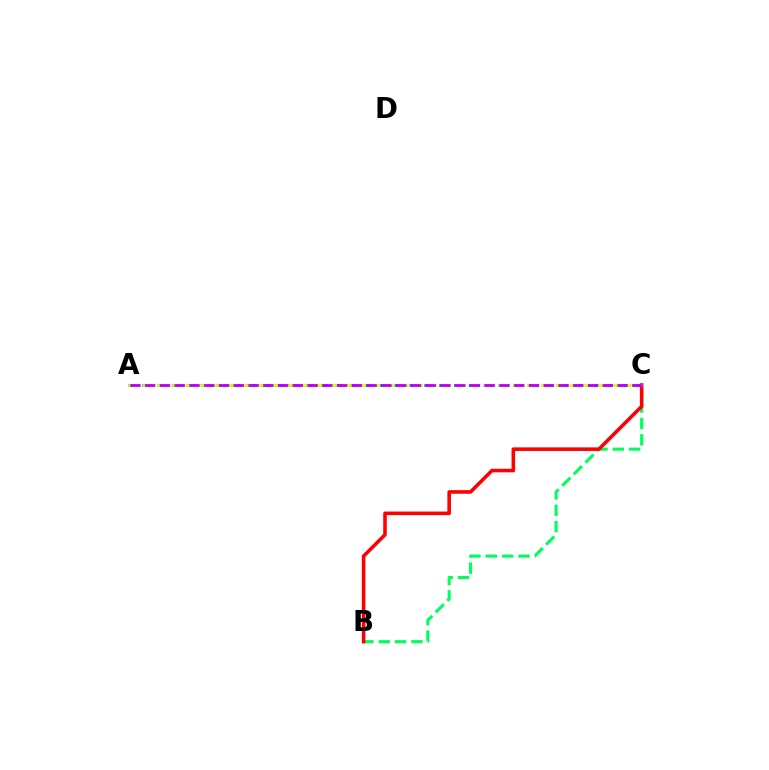{('B', 'C'): [{'color': '#00ff5c', 'line_style': 'dashed', 'thickness': 2.22}, {'color': '#ff0000', 'line_style': 'solid', 'thickness': 2.57}], ('A', 'C'): [{'color': '#0074ff', 'line_style': 'dashed', 'thickness': 2.02}, {'color': '#d1ff00', 'line_style': 'dashed', 'thickness': 1.93}, {'color': '#b900ff', 'line_style': 'dashed', 'thickness': 2.01}]}